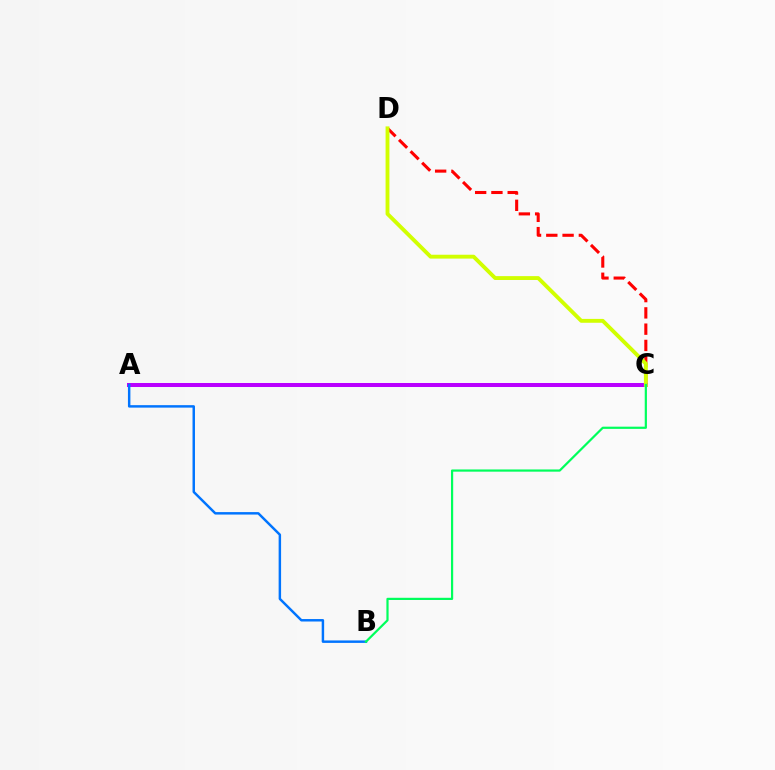{('A', 'C'): [{'color': '#b900ff', 'line_style': 'solid', 'thickness': 2.89}], ('C', 'D'): [{'color': '#ff0000', 'line_style': 'dashed', 'thickness': 2.21}, {'color': '#d1ff00', 'line_style': 'solid', 'thickness': 2.78}], ('A', 'B'): [{'color': '#0074ff', 'line_style': 'solid', 'thickness': 1.77}], ('B', 'C'): [{'color': '#00ff5c', 'line_style': 'solid', 'thickness': 1.59}]}